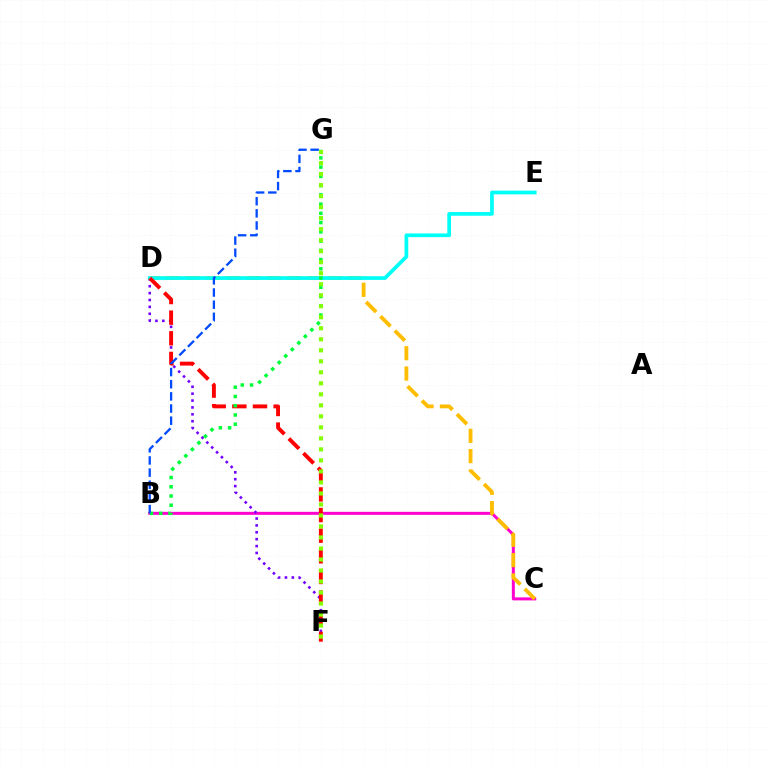{('B', 'C'): [{'color': '#ff00cf', 'line_style': 'solid', 'thickness': 2.16}], ('C', 'D'): [{'color': '#ffbd00', 'line_style': 'dashed', 'thickness': 2.76}], ('D', 'F'): [{'color': '#7200ff', 'line_style': 'dotted', 'thickness': 1.87}, {'color': '#ff0000', 'line_style': 'dashed', 'thickness': 2.8}], ('D', 'E'): [{'color': '#00fff6', 'line_style': 'solid', 'thickness': 2.68}], ('B', 'G'): [{'color': '#00ff39', 'line_style': 'dotted', 'thickness': 2.51}, {'color': '#004bff', 'line_style': 'dashed', 'thickness': 1.65}], ('F', 'G'): [{'color': '#84ff00', 'line_style': 'dotted', 'thickness': 2.99}]}